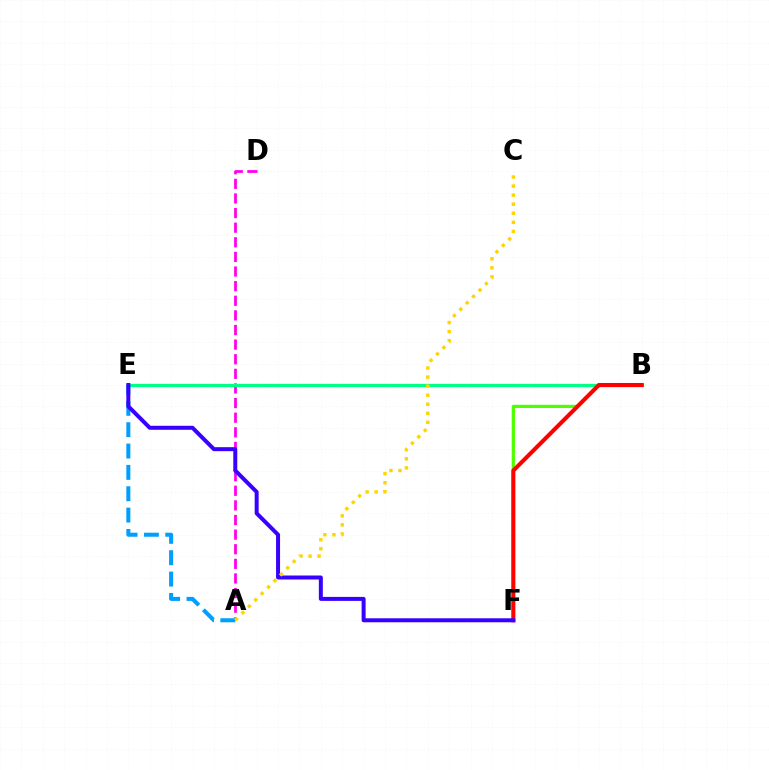{('A', 'D'): [{'color': '#ff00ed', 'line_style': 'dashed', 'thickness': 1.99}], ('B', 'F'): [{'color': '#4fff00', 'line_style': 'solid', 'thickness': 2.32}, {'color': '#ff0000', 'line_style': 'solid', 'thickness': 2.93}], ('B', 'E'): [{'color': '#00ff86', 'line_style': 'solid', 'thickness': 2.38}], ('A', 'E'): [{'color': '#009eff', 'line_style': 'dashed', 'thickness': 2.9}], ('E', 'F'): [{'color': '#3700ff', 'line_style': 'solid', 'thickness': 2.87}], ('A', 'C'): [{'color': '#ffd500', 'line_style': 'dotted', 'thickness': 2.46}]}